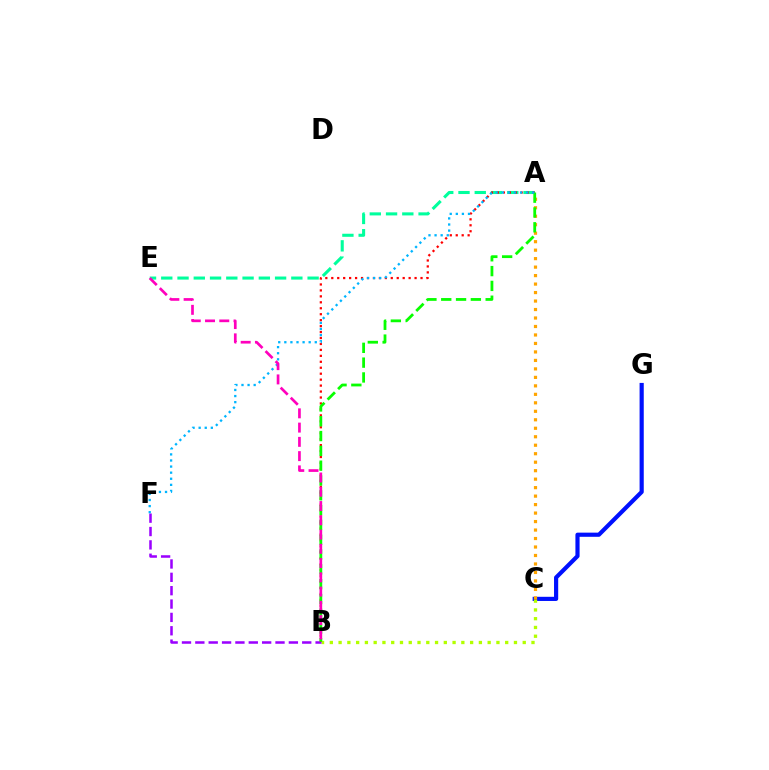{('A', 'E'): [{'color': '#00ff9d', 'line_style': 'dashed', 'thickness': 2.21}], ('C', 'G'): [{'color': '#0010ff', 'line_style': 'solid', 'thickness': 3.0}], ('B', 'C'): [{'color': '#b3ff00', 'line_style': 'dotted', 'thickness': 2.38}], ('B', 'F'): [{'color': '#9b00ff', 'line_style': 'dashed', 'thickness': 1.82}], ('A', 'B'): [{'color': '#ff0000', 'line_style': 'dotted', 'thickness': 1.62}, {'color': '#08ff00', 'line_style': 'dashed', 'thickness': 2.01}], ('A', 'C'): [{'color': '#ffa500', 'line_style': 'dotted', 'thickness': 2.3}], ('A', 'F'): [{'color': '#00b5ff', 'line_style': 'dotted', 'thickness': 1.65}], ('B', 'E'): [{'color': '#ff00bd', 'line_style': 'dashed', 'thickness': 1.94}]}